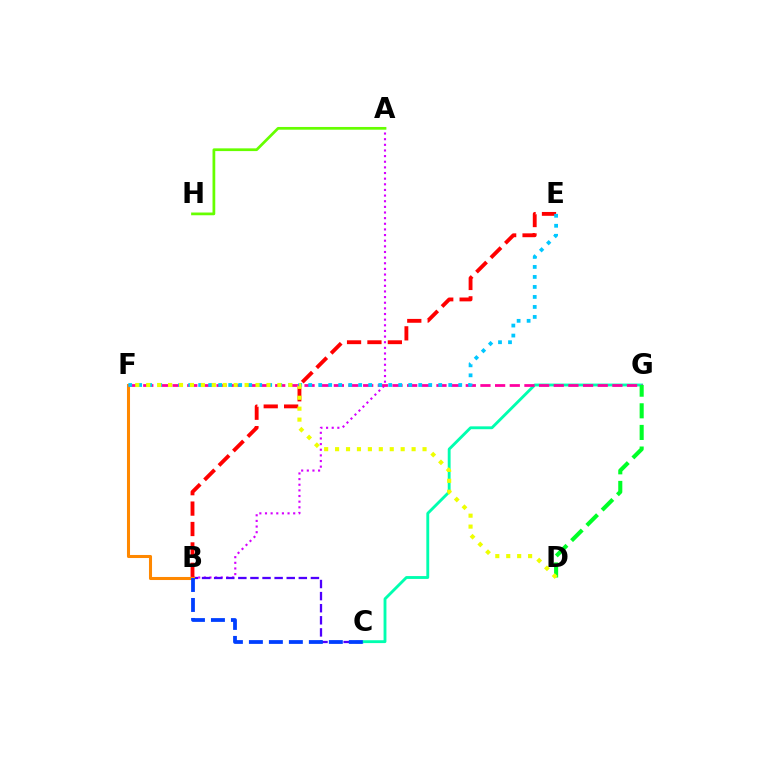{('A', 'B'): [{'color': '#d600ff', 'line_style': 'dotted', 'thickness': 1.53}], ('B', 'C'): [{'color': '#4f00ff', 'line_style': 'dashed', 'thickness': 1.64}, {'color': '#003fff', 'line_style': 'dashed', 'thickness': 2.72}], ('B', 'F'): [{'color': '#ff8800', 'line_style': 'solid', 'thickness': 2.2}], ('B', 'E'): [{'color': '#ff0000', 'line_style': 'dashed', 'thickness': 2.77}], ('C', 'G'): [{'color': '#00ffaf', 'line_style': 'solid', 'thickness': 2.06}], ('F', 'G'): [{'color': '#ff00a0', 'line_style': 'dashed', 'thickness': 1.99}], ('E', 'F'): [{'color': '#00c7ff', 'line_style': 'dotted', 'thickness': 2.72}], ('A', 'H'): [{'color': '#66ff00', 'line_style': 'solid', 'thickness': 1.97}], ('D', 'G'): [{'color': '#00ff27', 'line_style': 'dashed', 'thickness': 2.94}], ('D', 'F'): [{'color': '#eeff00', 'line_style': 'dotted', 'thickness': 2.97}]}